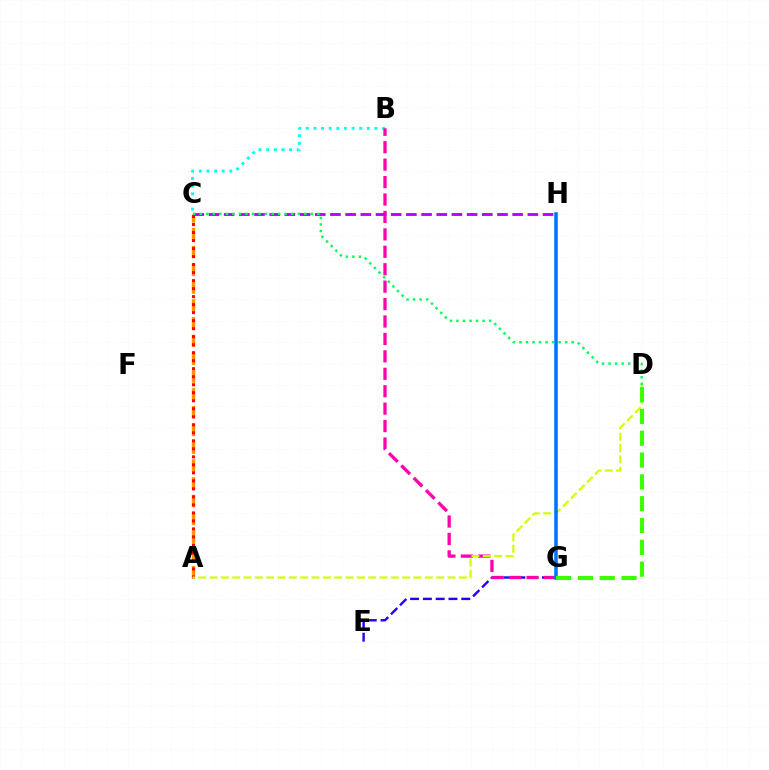{('E', 'G'): [{'color': '#2500ff', 'line_style': 'dashed', 'thickness': 1.74}], ('B', 'C'): [{'color': '#00fff6', 'line_style': 'dotted', 'thickness': 2.07}], ('B', 'G'): [{'color': '#ff00ac', 'line_style': 'dashed', 'thickness': 2.37}], ('A', 'C'): [{'color': '#ff9400', 'line_style': 'dashed', 'thickness': 2.42}, {'color': '#ff0000', 'line_style': 'dotted', 'thickness': 2.18}], ('A', 'D'): [{'color': '#d1ff00', 'line_style': 'dashed', 'thickness': 1.54}], ('G', 'H'): [{'color': '#0074ff', 'line_style': 'solid', 'thickness': 2.55}], ('D', 'G'): [{'color': '#3dff00', 'line_style': 'dashed', 'thickness': 2.96}], ('C', 'H'): [{'color': '#b900ff', 'line_style': 'dashed', 'thickness': 2.06}], ('C', 'D'): [{'color': '#00ff5c', 'line_style': 'dotted', 'thickness': 1.77}]}